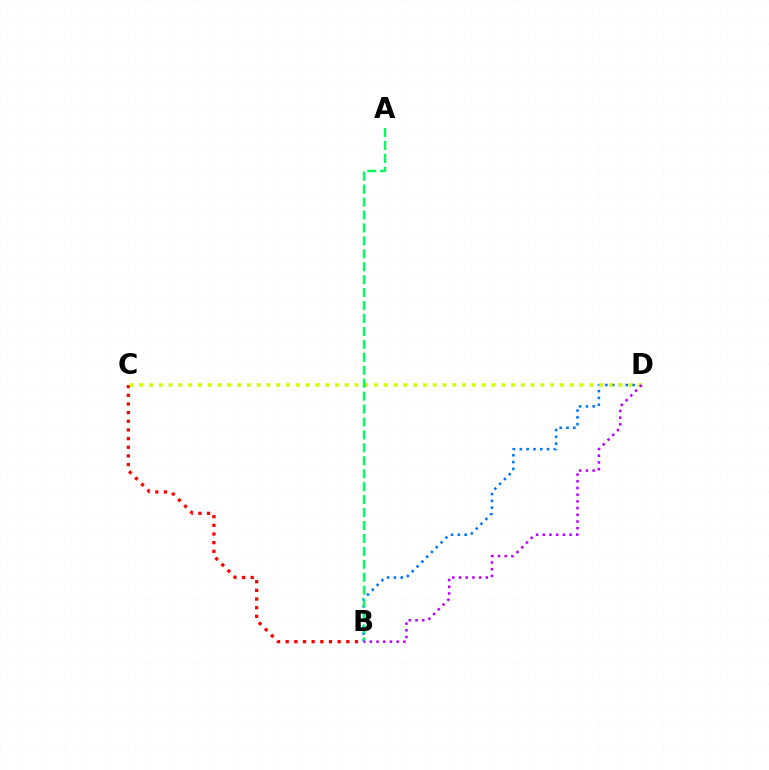{('B', 'D'): [{'color': '#0074ff', 'line_style': 'dotted', 'thickness': 1.85}, {'color': '#b900ff', 'line_style': 'dotted', 'thickness': 1.82}], ('B', 'C'): [{'color': '#ff0000', 'line_style': 'dotted', 'thickness': 2.35}], ('C', 'D'): [{'color': '#d1ff00', 'line_style': 'dotted', 'thickness': 2.66}], ('A', 'B'): [{'color': '#00ff5c', 'line_style': 'dashed', 'thickness': 1.76}]}